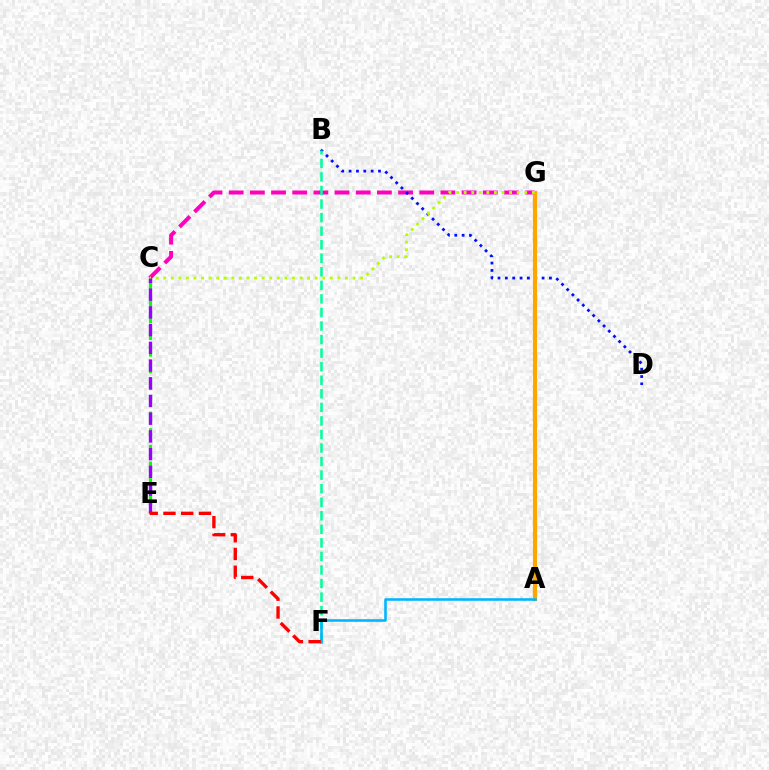{('C', 'G'): [{'color': '#ff00bd', 'line_style': 'dashed', 'thickness': 2.88}, {'color': '#b3ff00', 'line_style': 'dotted', 'thickness': 2.06}], ('C', 'E'): [{'color': '#08ff00', 'line_style': 'dashed', 'thickness': 2.26}, {'color': '#9b00ff', 'line_style': 'dashed', 'thickness': 2.41}], ('B', 'D'): [{'color': '#0010ff', 'line_style': 'dotted', 'thickness': 2.0}], ('A', 'G'): [{'color': '#ffa500', 'line_style': 'solid', 'thickness': 2.99}], ('B', 'F'): [{'color': '#00ff9d', 'line_style': 'dashed', 'thickness': 1.84}], ('A', 'F'): [{'color': '#00b5ff', 'line_style': 'solid', 'thickness': 1.86}], ('E', 'F'): [{'color': '#ff0000', 'line_style': 'dashed', 'thickness': 2.41}]}